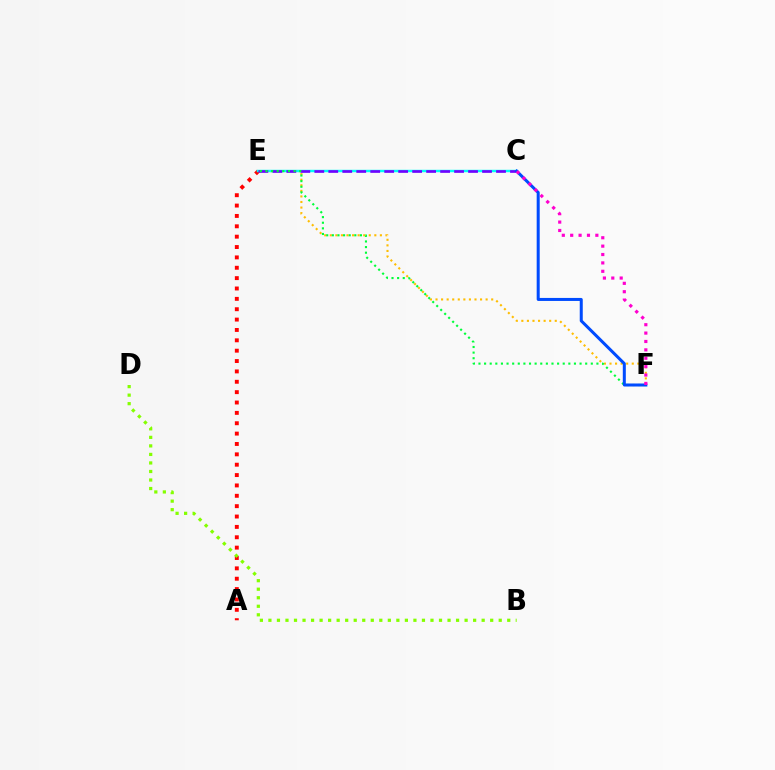{('A', 'E'): [{'color': '#ff0000', 'line_style': 'dotted', 'thickness': 2.82}], ('E', 'F'): [{'color': '#ffbd00', 'line_style': 'dotted', 'thickness': 1.51}, {'color': '#00ff39', 'line_style': 'dotted', 'thickness': 1.53}], ('C', 'E'): [{'color': '#00fff6', 'line_style': 'solid', 'thickness': 1.75}, {'color': '#7200ff', 'line_style': 'dashed', 'thickness': 1.9}], ('B', 'D'): [{'color': '#84ff00', 'line_style': 'dotted', 'thickness': 2.32}], ('C', 'F'): [{'color': '#004bff', 'line_style': 'solid', 'thickness': 2.17}, {'color': '#ff00cf', 'line_style': 'dotted', 'thickness': 2.28}]}